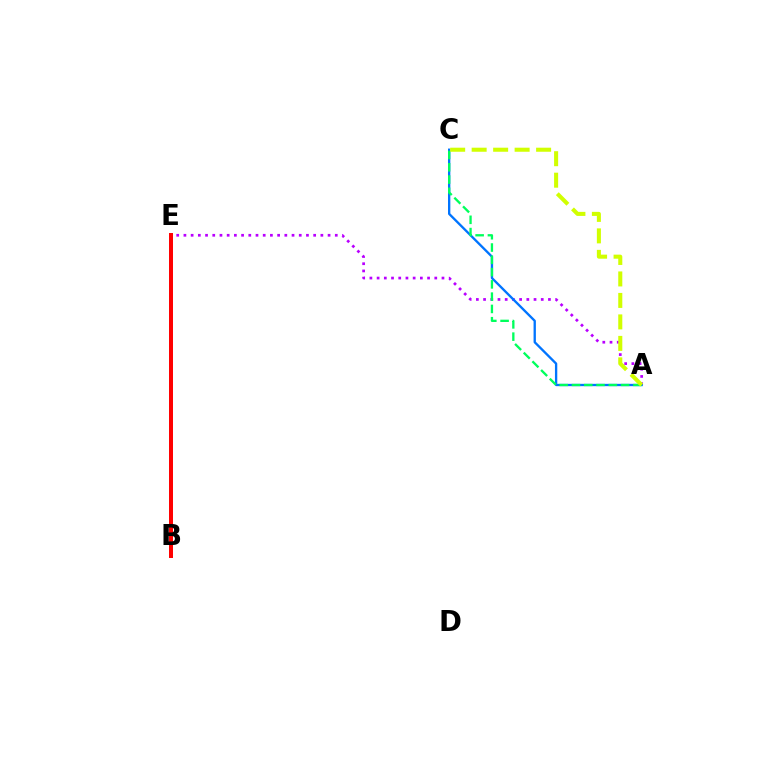{('A', 'E'): [{'color': '#b900ff', 'line_style': 'dotted', 'thickness': 1.96}], ('A', 'C'): [{'color': '#0074ff', 'line_style': 'solid', 'thickness': 1.68}, {'color': '#00ff5c', 'line_style': 'dashed', 'thickness': 1.67}, {'color': '#d1ff00', 'line_style': 'dashed', 'thickness': 2.92}], ('B', 'E'): [{'color': '#ff0000', 'line_style': 'solid', 'thickness': 2.87}]}